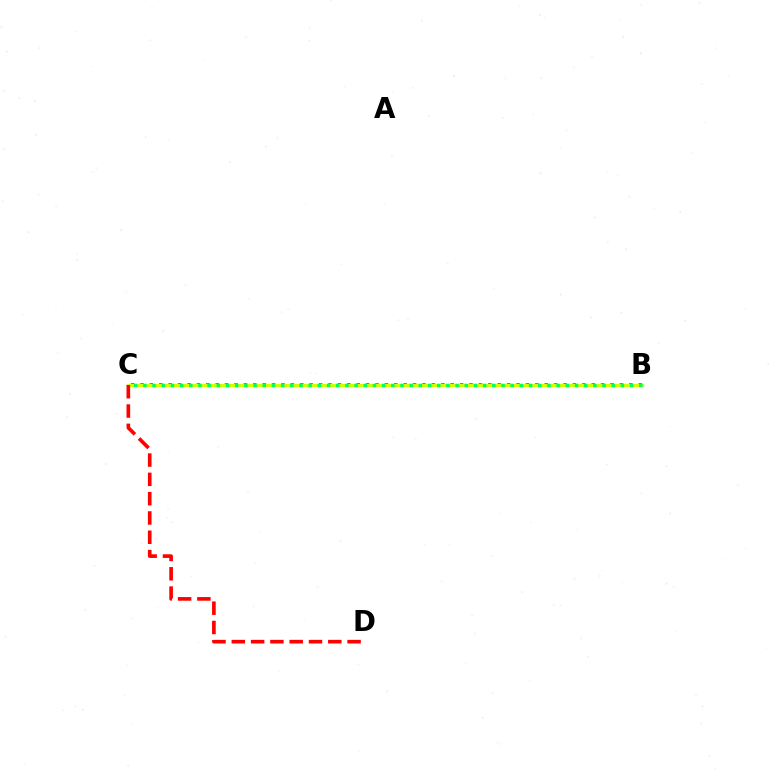{('B', 'C'): [{'color': '#0074ff', 'line_style': 'solid', 'thickness': 2.05}, {'color': '#b900ff', 'line_style': 'dotted', 'thickness': 2.55}, {'color': '#d1ff00', 'line_style': 'solid', 'thickness': 2.32}, {'color': '#00ff5c', 'line_style': 'dotted', 'thickness': 2.5}], ('C', 'D'): [{'color': '#ff0000', 'line_style': 'dashed', 'thickness': 2.62}]}